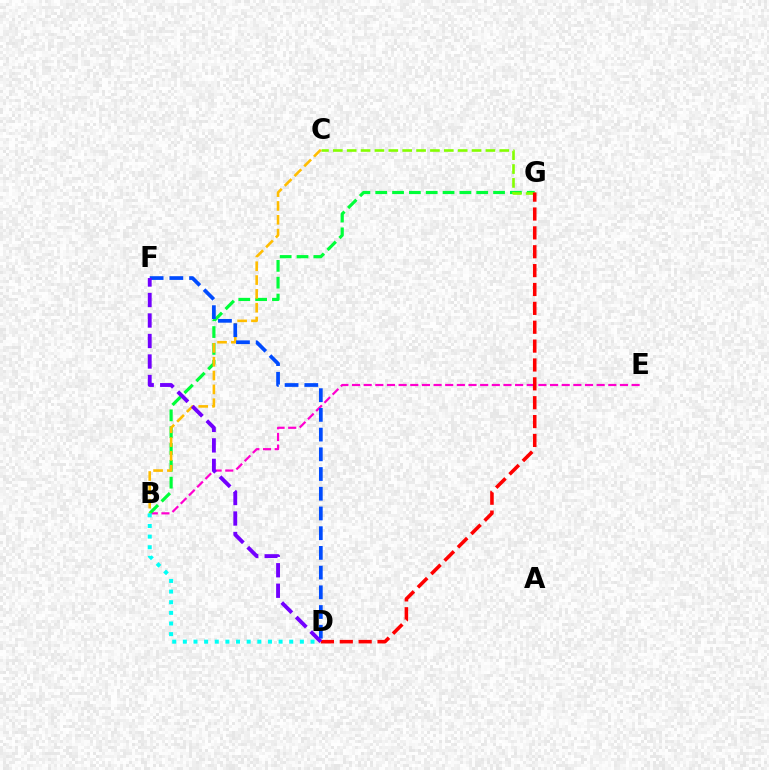{('B', 'E'): [{'color': '#ff00cf', 'line_style': 'dashed', 'thickness': 1.58}], ('B', 'G'): [{'color': '#00ff39', 'line_style': 'dashed', 'thickness': 2.29}], ('C', 'G'): [{'color': '#84ff00', 'line_style': 'dashed', 'thickness': 1.88}], ('B', 'C'): [{'color': '#ffbd00', 'line_style': 'dashed', 'thickness': 1.88}], ('D', 'F'): [{'color': '#004bff', 'line_style': 'dashed', 'thickness': 2.68}, {'color': '#7200ff', 'line_style': 'dashed', 'thickness': 2.78}], ('D', 'G'): [{'color': '#ff0000', 'line_style': 'dashed', 'thickness': 2.56}], ('B', 'D'): [{'color': '#00fff6', 'line_style': 'dotted', 'thickness': 2.89}]}